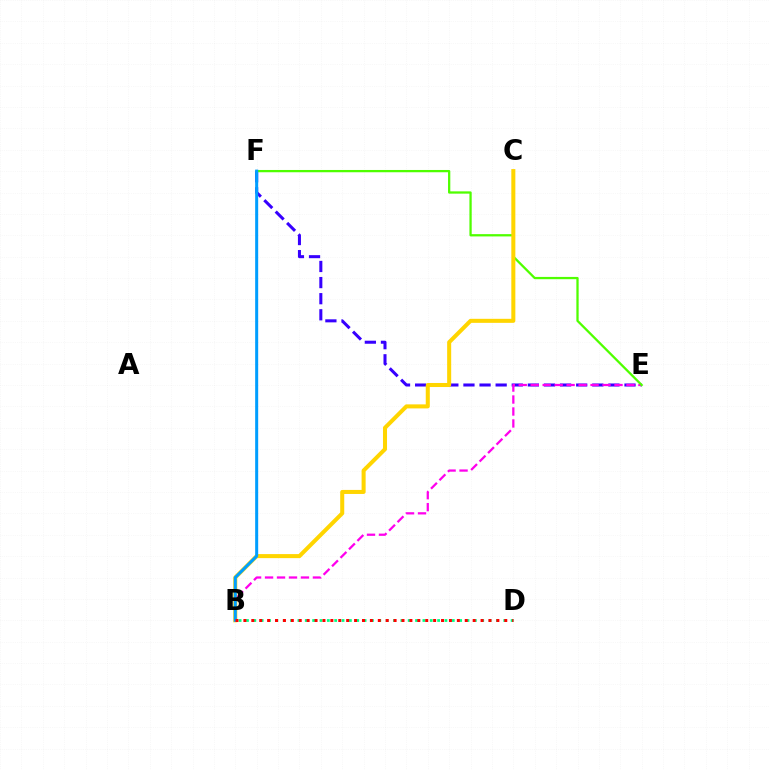{('E', 'F'): [{'color': '#3700ff', 'line_style': 'dashed', 'thickness': 2.19}, {'color': '#4fff00', 'line_style': 'solid', 'thickness': 1.64}], ('B', 'E'): [{'color': '#ff00ed', 'line_style': 'dashed', 'thickness': 1.63}], ('B', 'C'): [{'color': '#ffd500', 'line_style': 'solid', 'thickness': 2.91}], ('B', 'F'): [{'color': '#009eff', 'line_style': 'solid', 'thickness': 2.18}], ('B', 'D'): [{'color': '#00ff86', 'line_style': 'dotted', 'thickness': 2.0}, {'color': '#ff0000', 'line_style': 'dotted', 'thickness': 2.15}]}